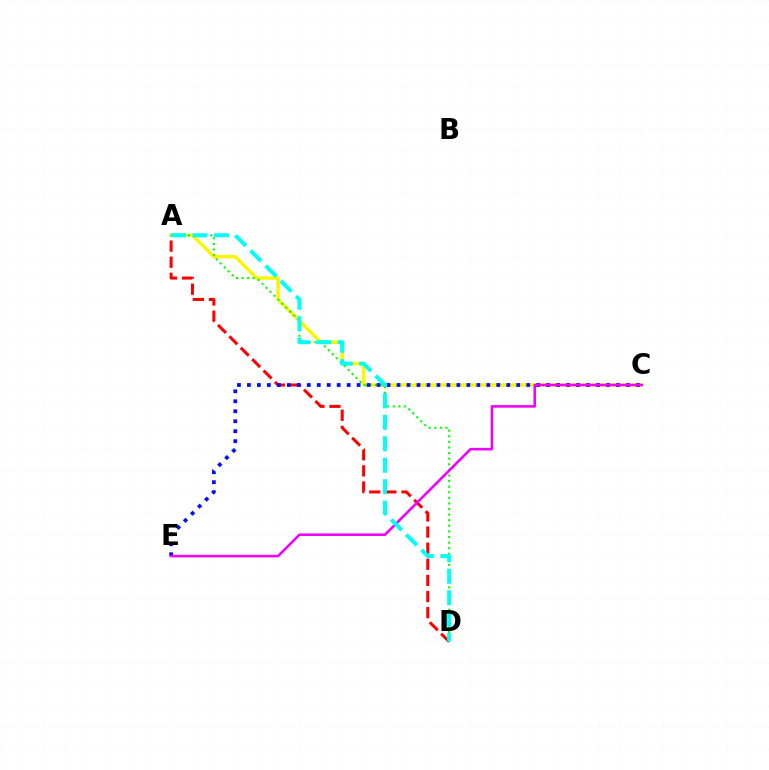{('A', 'C'): [{'color': '#fcf500', 'line_style': 'solid', 'thickness': 2.46}], ('A', 'D'): [{'color': '#08ff00', 'line_style': 'dotted', 'thickness': 1.52}, {'color': '#ff0000', 'line_style': 'dashed', 'thickness': 2.19}, {'color': '#00fff6', 'line_style': 'dashed', 'thickness': 2.91}], ('C', 'E'): [{'color': '#0010ff', 'line_style': 'dotted', 'thickness': 2.71}, {'color': '#ee00ff', 'line_style': 'solid', 'thickness': 1.85}]}